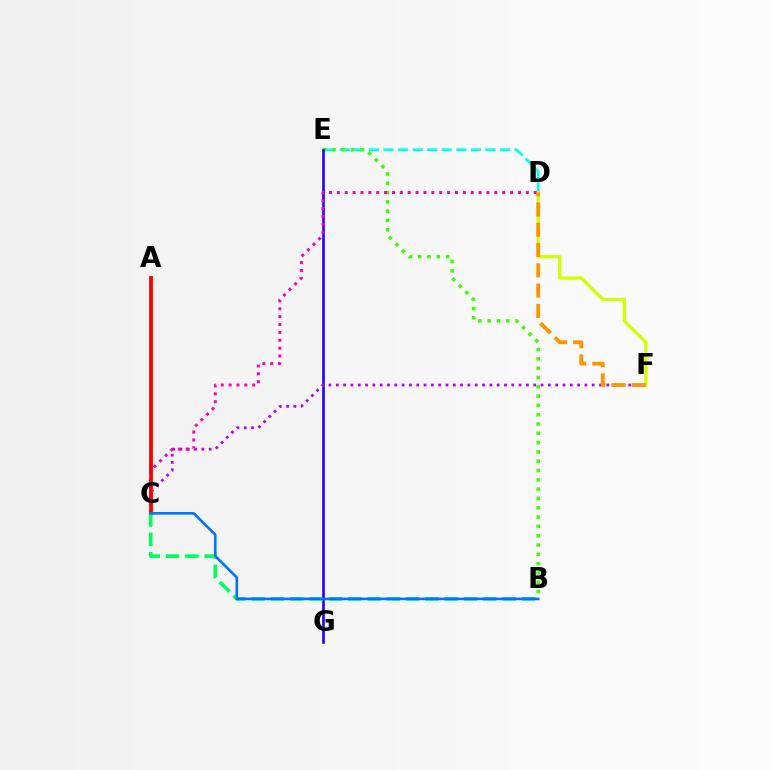{('D', 'E'): [{'color': '#00fff6', 'line_style': 'dashed', 'thickness': 1.98}], ('B', 'E'): [{'color': '#3dff00', 'line_style': 'dotted', 'thickness': 2.53}], ('E', 'G'): [{'color': '#2500ff', 'line_style': 'solid', 'thickness': 1.9}], ('C', 'F'): [{'color': '#b900ff', 'line_style': 'dotted', 'thickness': 1.99}], ('D', 'F'): [{'color': '#d1ff00', 'line_style': 'solid', 'thickness': 2.33}, {'color': '#ff9400', 'line_style': 'dashed', 'thickness': 2.75}], ('C', 'D'): [{'color': '#ff00ac', 'line_style': 'dotted', 'thickness': 2.14}], ('A', 'C'): [{'color': '#ff0000', 'line_style': 'solid', 'thickness': 2.74}], ('B', 'C'): [{'color': '#00ff5c', 'line_style': 'dashed', 'thickness': 2.62}, {'color': '#0074ff', 'line_style': 'solid', 'thickness': 1.89}]}